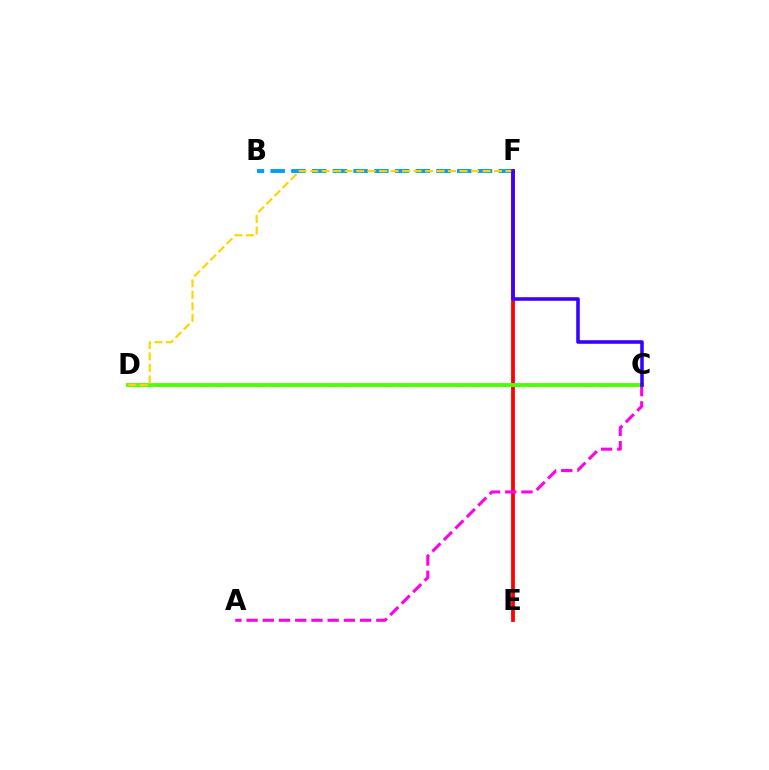{('E', 'F'): [{'color': '#ff0000', 'line_style': 'solid', 'thickness': 2.73}], ('C', 'D'): [{'color': '#00ff86', 'line_style': 'dashed', 'thickness': 1.93}, {'color': '#4fff00', 'line_style': 'solid', 'thickness': 2.76}], ('B', 'F'): [{'color': '#009eff', 'line_style': 'dashed', 'thickness': 2.82}], ('A', 'C'): [{'color': '#ff00ed', 'line_style': 'dashed', 'thickness': 2.2}], ('D', 'F'): [{'color': '#ffd500', 'line_style': 'dashed', 'thickness': 1.56}], ('C', 'F'): [{'color': '#3700ff', 'line_style': 'solid', 'thickness': 2.56}]}